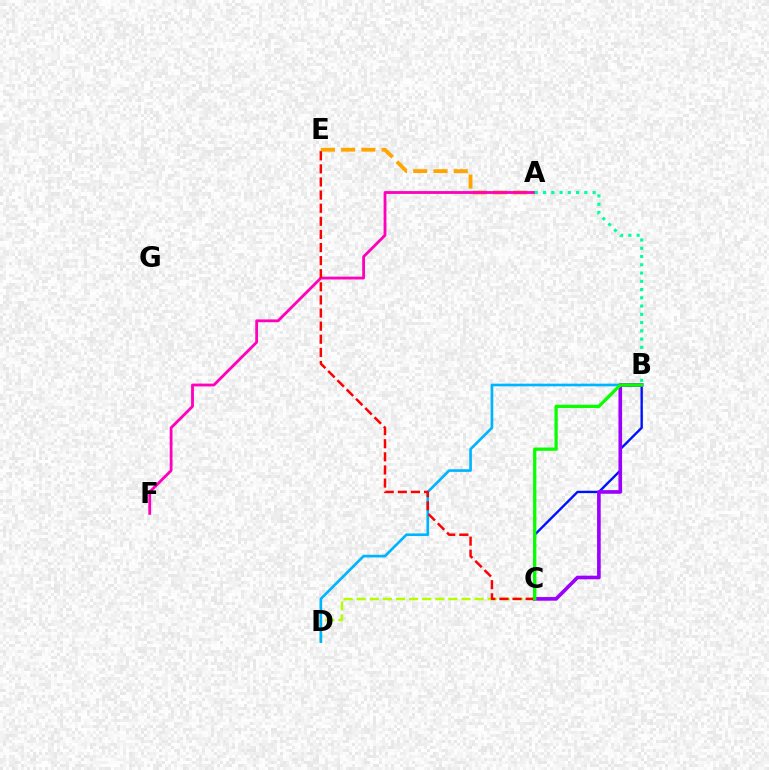{('B', 'C'): [{'color': '#0010ff', 'line_style': 'solid', 'thickness': 1.71}, {'color': '#9b00ff', 'line_style': 'solid', 'thickness': 2.62}, {'color': '#08ff00', 'line_style': 'solid', 'thickness': 2.36}], ('A', 'E'): [{'color': '#ffa500', 'line_style': 'dashed', 'thickness': 2.75}], ('C', 'D'): [{'color': '#b3ff00', 'line_style': 'dashed', 'thickness': 1.78}], ('B', 'D'): [{'color': '#00b5ff', 'line_style': 'solid', 'thickness': 1.91}], ('A', 'F'): [{'color': '#ff00bd', 'line_style': 'solid', 'thickness': 2.03}], ('A', 'B'): [{'color': '#00ff9d', 'line_style': 'dotted', 'thickness': 2.24}], ('C', 'E'): [{'color': '#ff0000', 'line_style': 'dashed', 'thickness': 1.78}]}